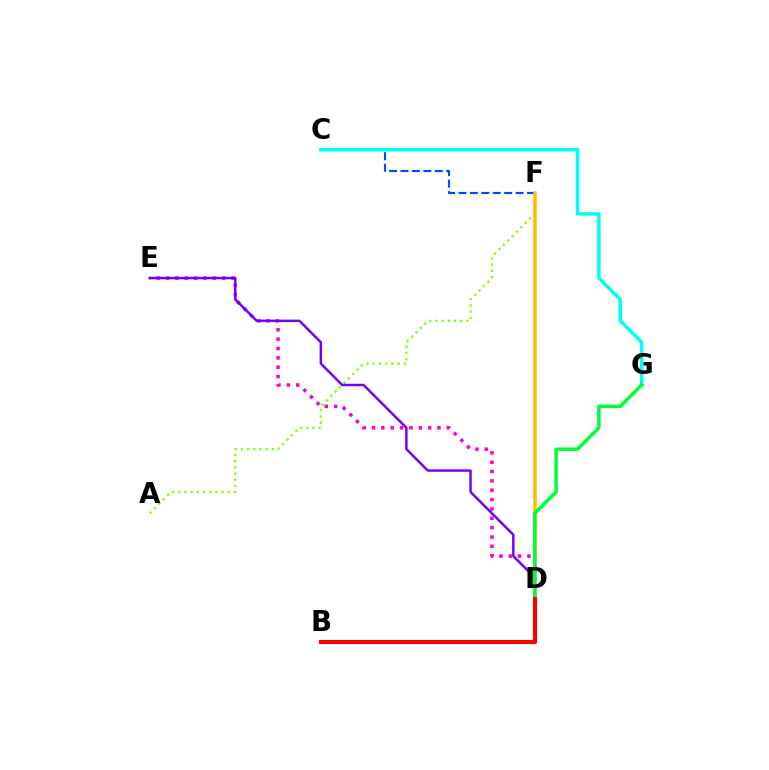{('A', 'F'): [{'color': '#84ff00', 'line_style': 'dotted', 'thickness': 1.68}], ('C', 'F'): [{'color': '#004bff', 'line_style': 'dashed', 'thickness': 1.55}], ('D', 'E'): [{'color': '#ff00cf', 'line_style': 'dotted', 'thickness': 2.54}, {'color': '#7200ff', 'line_style': 'solid', 'thickness': 1.77}], ('D', 'F'): [{'color': '#ffbd00', 'line_style': 'solid', 'thickness': 2.54}], ('C', 'G'): [{'color': '#00fff6', 'line_style': 'solid', 'thickness': 2.53}], ('D', 'G'): [{'color': '#00ff39', 'line_style': 'solid', 'thickness': 2.51}], ('B', 'D'): [{'color': '#ff0000', 'line_style': 'solid', 'thickness': 2.99}]}